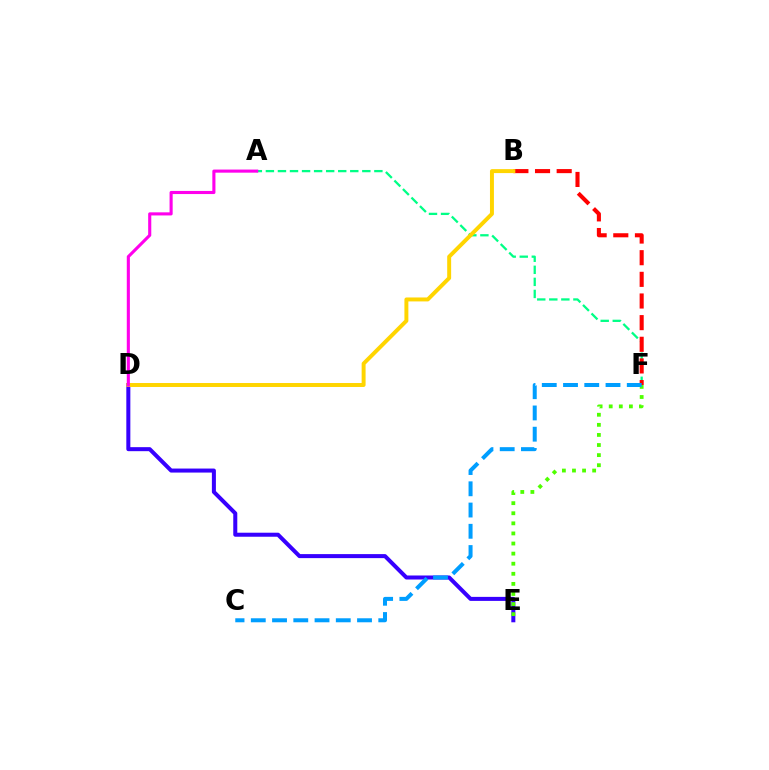{('A', 'F'): [{'color': '#00ff86', 'line_style': 'dashed', 'thickness': 1.64}], ('B', 'F'): [{'color': '#ff0000', 'line_style': 'dashed', 'thickness': 2.94}], ('D', 'E'): [{'color': '#3700ff', 'line_style': 'solid', 'thickness': 2.9}], ('B', 'D'): [{'color': '#ffd500', 'line_style': 'solid', 'thickness': 2.84}], ('E', 'F'): [{'color': '#4fff00', 'line_style': 'dotted', 'thickness': 2.74}], ('C', 'F'): [{'color': '#009eff', 'line_style': 'dashed', 'thickness': 2.89}], ('A', 'D'): [{'color': '#ff00ed', 'line_style': 'solid', 'thickness': 2.24}]}